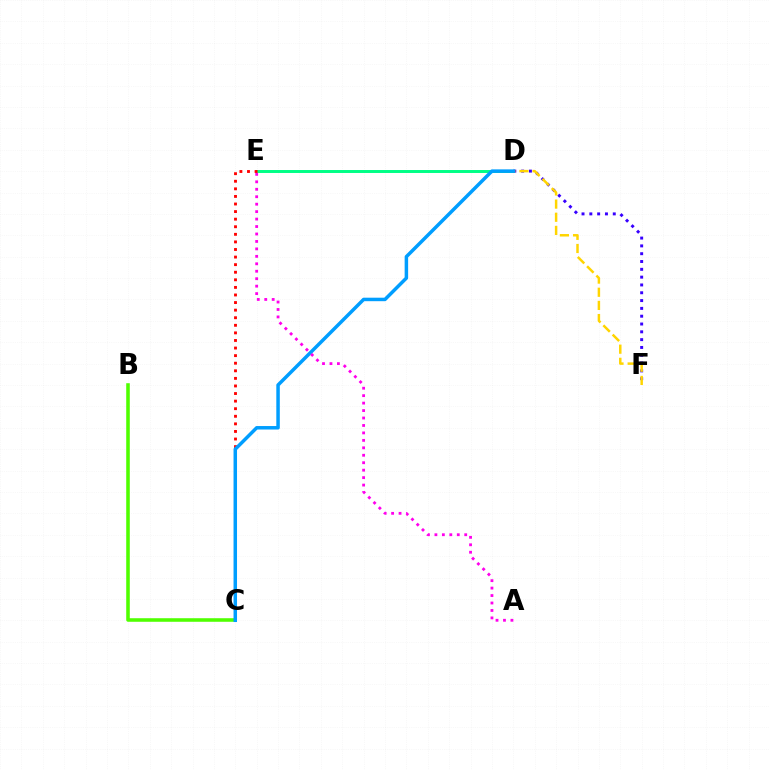{('D', 'E'): [{'color': '#00ff86', 'line_style': 'solid', 'thickness': 2.13}], ('D', 'F'): [{'color': '#3700ff', 'line_style': 'dotted', 'thickness': 2.12}, {'color': '#ffd500', 'line_style': 'dashed', 'thickness': 1.79}], ('B', 'C'): [{'color': '#4fff00', 'line_style': 'solid', 'thickness': 2.56}], ('C', 'E'): [{'color': '#ff0000', 'line_style': 'dotted', 'thickness': 2.06}], ('C', 'D'): [{'color': '#009eff', 'line_style': 'solid', 'thickness': 2.51}], ('A', 'E'): [{'color': '#ff00ed', 'line_style': 'dotted', 'thickness': 2.02}]}